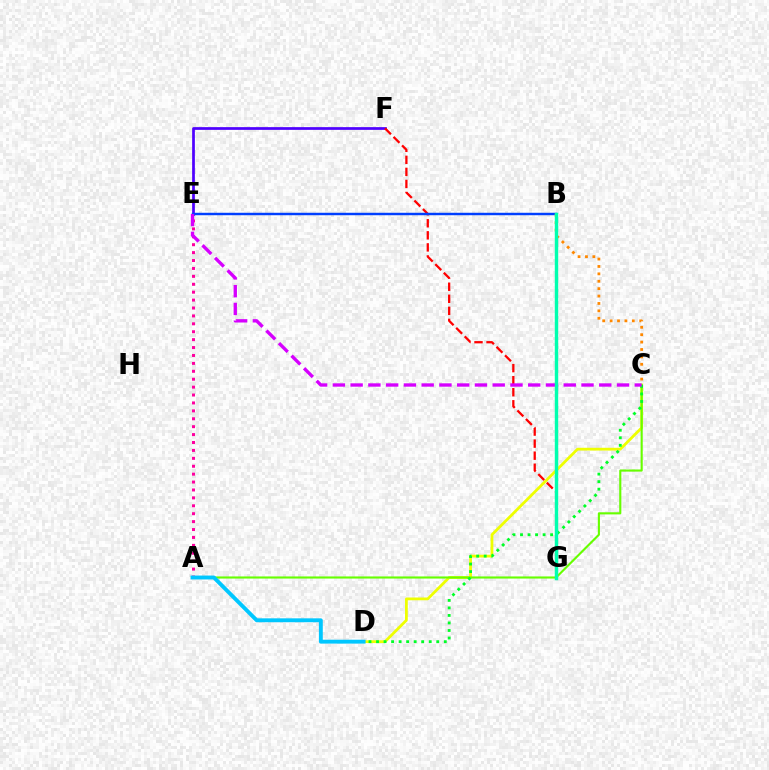{('C', 'D'): [{'color': '#eeff00', 'line_style': 'solid', 'thickness': 2.0}, {'color': '#00ff27', 'line_style': 'dotted', 'thickness': 2.05}], ('E', 'F'): [{'color': '#4f00ff', 'line_style': 'solid', 'thickness': 1.97}], ('F', 'G'): [{'color': '#ff0000', 'line_style': 'dashed', 'thickness': 1.64}], ('A', 'C'): [{'color': '#66ff00', 'line_style': 'solid', 'thickness': 1.53}], ('B', 'E'): [{'color': '#003fff', 'line_style': 'solid', 'thickness': 1.77}], ('A', 'E'): [{'color': '#ff00a0', 'line_style': 'dotted', 'thickness': 2.15}], ('B', 'C'): [{'color': '#ff8800', 'line_style': 'dotted', 'thickness': 2.01}], ('A', 'D'): [{'color': '#00c7ff', 'line_style': 'solid', 'thickness': 2.8}], ('C', 'E'): [{'color': '#d600ff', 'line_style': 'dashed', 'thickness': 2.41}], ('B', 'G'): [{'color': '#00ffaf', 'line_style': 'solid', 'thickness': 2.47}]}